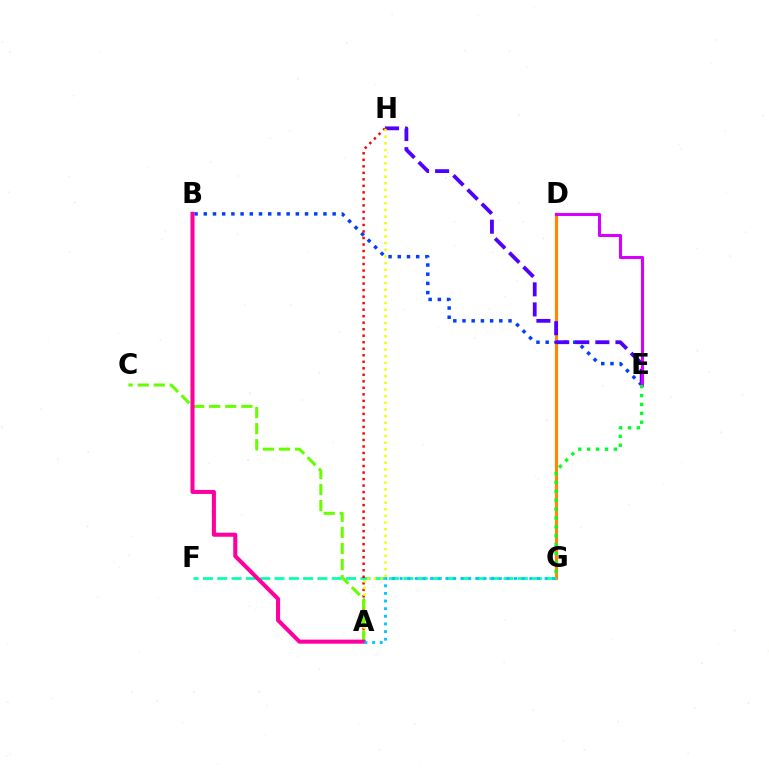{('D', 'G'): [{'color': '#ff8800', 'line_style': 'solid', 'thickness': 2.28}], ('F', 'G'): [{'color': '#00ffaf', 'line_style': 'dashed', 'thickness': 1.94}], ('B', 'E'): [{'color': '#003fff', 'line_style': 'dotted', 'thickness': 2.5}], ('E', 'H'): [{'color': '#4f00ff', 'line_style': 'dashed', 'thickness': 2.73}], ('A', 'H'): [{'color': '#ff0000', 'line_style': 'dotted', 'thickness': 1.77}, {'color': '#eeff00', 'line_style': 'dotted', 'thickness': 1.81}], ('A', 'C'): [{'color': '#66ff00', 'line_style': 'dashed', 'thickness': 2.18}], ('D', 'E'): [{'color': '#d600ff', 'line_style': 'solid', 'thickness': 2.21}], ('A', 'B'): [{'color': '#ff00a0', 'line_style': 'solid', 'thickness': 2.92}], ('E', 'G'): [{'color': '#00ff27', 'line_style': 'dotted', 'thickness': 2.41}], ('A', 'G'): [{'color': '#00c7ff', 'line_style': 'dotted', 'thickness': 2.07}]}